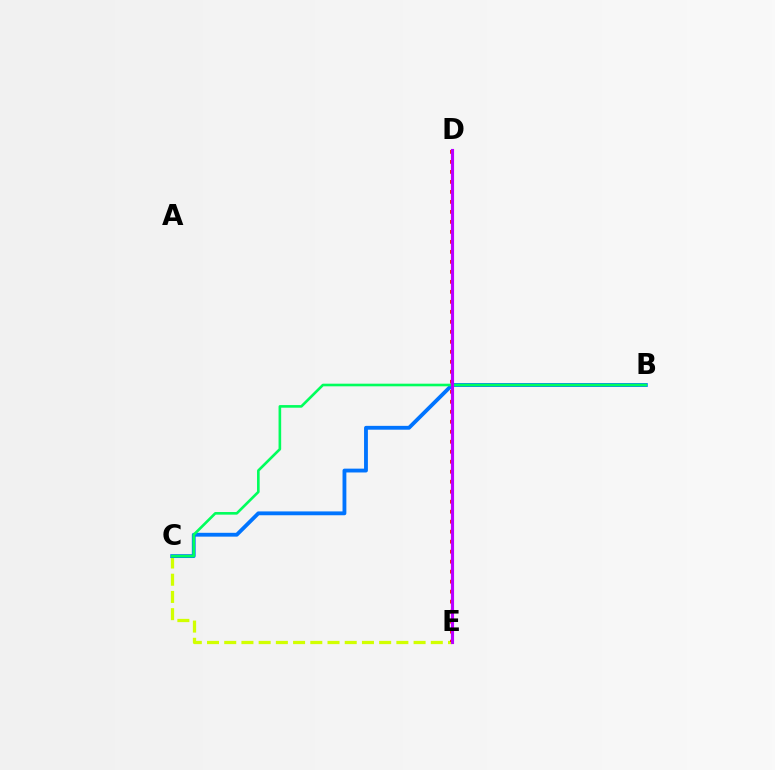{('C', 'E'): [{'color': '#d1ff00', 'line_style': 'dashed', 'thickness': 2.34}], ('D', 'E'): [{'color': '#ff0000', 'line_style': 'dotted', 'thickness': 2.72}, {'color': '#b900ff', 'line_style': 'solid', 'thickness': 2.25}], ('B', 'C'): [{'color': '#0074ff', 'line_style': 'solid', 'thickness': 2.76}, {'color': '#00ff5c', 'line_style': 'solid', 'thickness': 1.89}]}